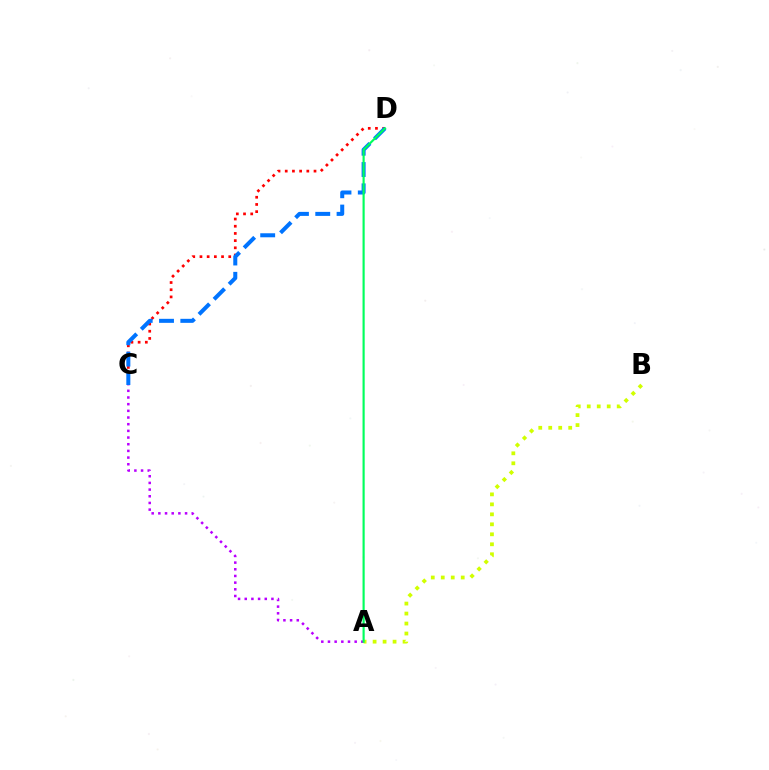{('A', 'B'): [{'color': '#d1ff00', 'line_style': 'dotted', 'thickness': 2.71}], ('C', 'D'): [{'color': '#ff0000', 'line_style': 'dotted', 'thickness': 1.96}, {'color': '#0074ff', 'line_style': 'dashed', 'thickness': 2.89}], ('A', 'C'): [{'color': '#b900ff', 'line_style': 'dotted', 'thickness': 1.81}], ('A', 'D'): [{'color': '#00ff5c', 'line_style': 'solid', 'thickness': 1.55}]}